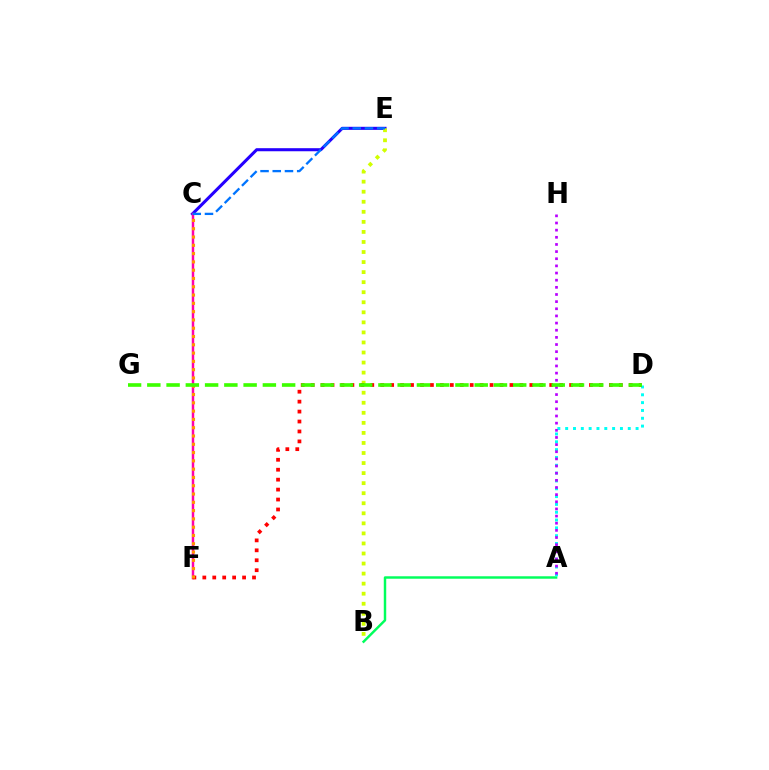{('C', 'E'): [{'color': '#2500ff', 'line_style': 'solid', 'thickness': 2.2}, {'color': '#0074ff', 'line_style': 'dashed', 'thickness': 1.66}], ('A', 'B'): [{'color': '#00ff5c', 'line_style': 'solid', 'thickness': 1.77}], ('C', 'F'): [{'color': '#ff00ac', 'line_style': 'solid', 'thickness': 1.78}, {'color': '#ff9400', 'line_style': 'dotted', 'thickness': 2.25}], ('B', 'E'): [{'color': '#d1ff00', 'line_style': 'dotted', 'thickness': 2.73}], ('A', 'D'): [{'color': '#00fff6', 'line_style': 'dotted', 'thickness': 2.13}], ('D', 'F'): [{'color': '#ff0000', 'line_style': 'dotted', 'thickness': 2.7}], ('A', 'H'): [{'color': '#b900ff', 'line_style': 'dotted', 'thickness': 1.94}], ('D', 'G'): [{'color': '#3dff00', 'line_style': 'dashed', 'thickness': 2.62}]}